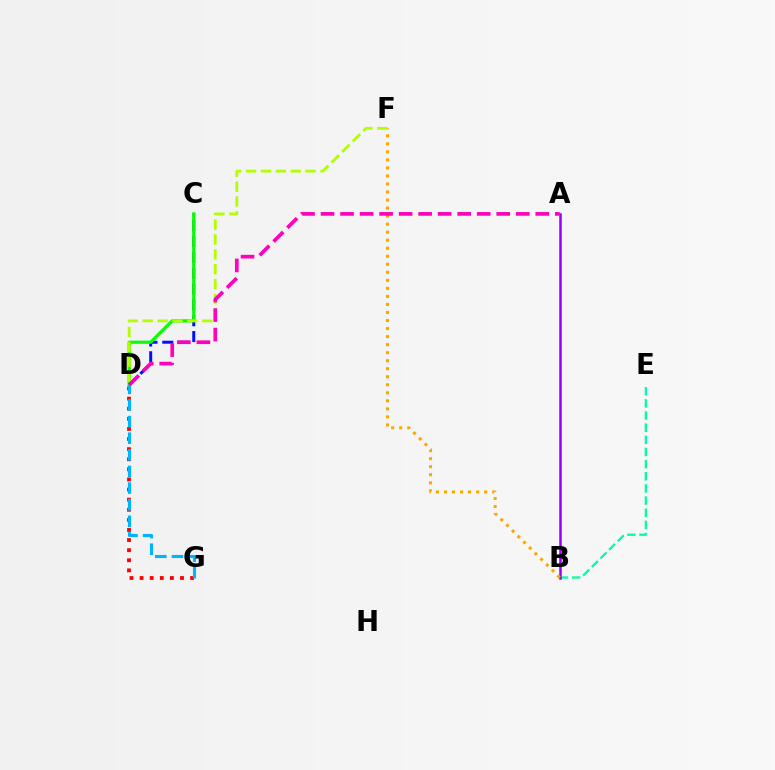{('B', 'E'): [{'color': '#00ff9d', 'line_style': 'dashed', 'thickness': 1.65}], ('A', 'B'): [{'color': '#9b00ff', 'line_style': 'solid', 'thickness': 1.82}], ('C', 'D'): [{'color': '#0010ff', 'line_style': 'dashed', 'thickness': 2.15}, {'color': '#08ff00', 'line_style': 'solid', 'thickness': 2.31}], ('D', 'G'): [{'color': '#ff0000', 'line_style': 'dotted', 'thickness': 2.75}, {'color': '#00b5ff', 'line_style': 'dashed', 'thickness': 2.26}], ('B', 'F'): [{'color': '#ffa500', 'line_style': 'dotted', 'thickness': 2.18}], ('D', 'F'): [{'color': '#b3ff00', 'line_style': 'dashed', 'thickness': 2.02}], ('A', 'D'): [{'color': '#ff00bd', 'line_style': 'dashed', 'thickness': 2.65}]}